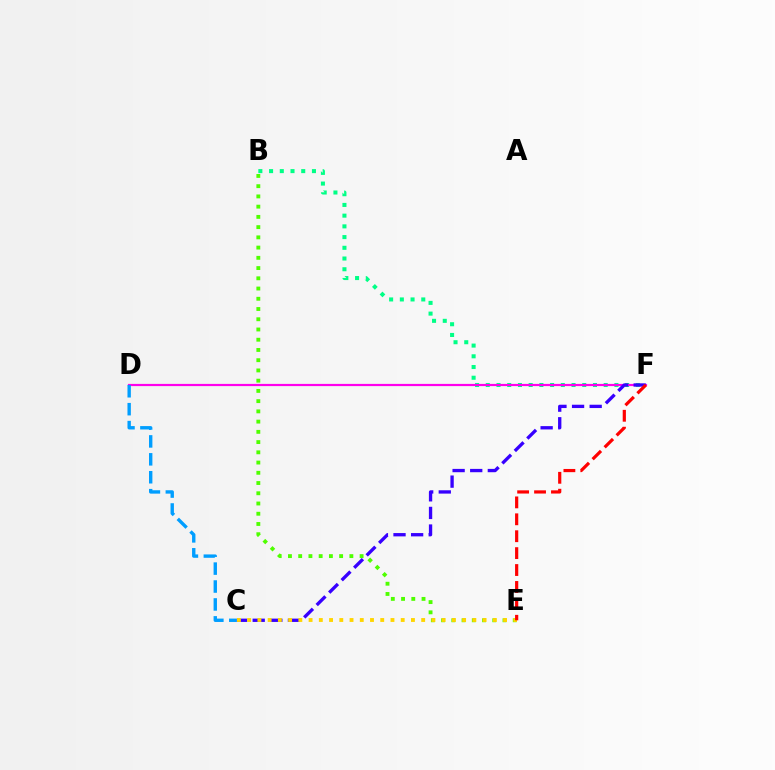{('B', 'F'): [{'color': '#00ff86', 'line_style': 'dotted', 'thickness': 2.91}], ('D', 'F'): [{'color': '#ff00ed', 'line_style': 'solid', 'thickness': 1.58}], ('C', 'D'): [{'color': '#009eff', 'line_style': 'dashed', 'thickness': 2.43}], ('C', 'F'): [{'color': '#3700ff', 'line_style': 'dashed', 'thickness': 2.39}], ('B', 'E'): [{'color': '#4fff00', 'line_style': 'dotted', 'thickness': 2.78}], ('C', 'E'): [{'color': '#ffd500', 'line_style': 'dotted', 'thickness': 2.78}], ('E', 'F'): [{'color': '#ff0000', 'line_style': 'dashed', 'thickness': 2.3}]}